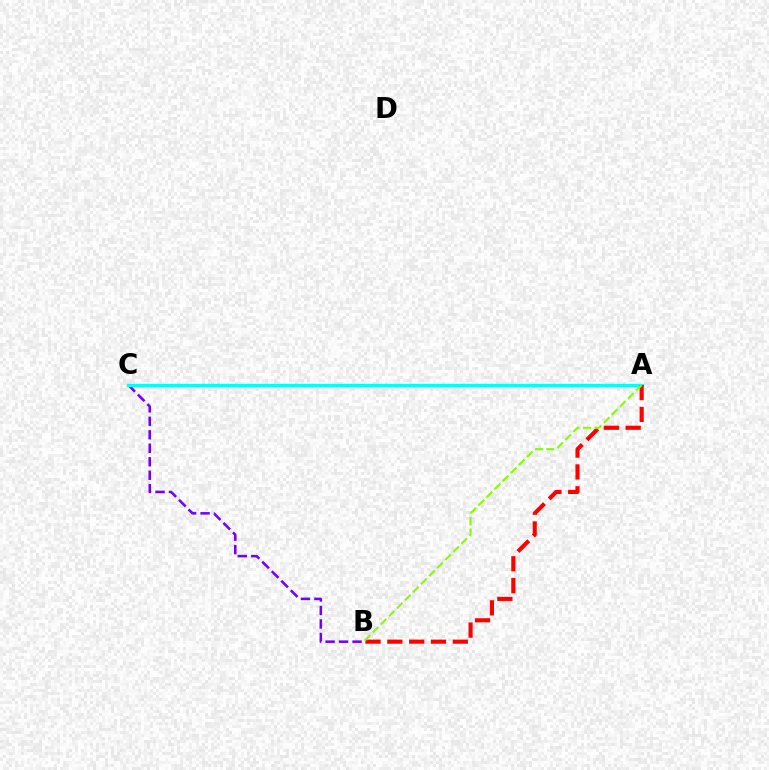{('B', 'C'): [{'color': '#7200ff', 'line_style': 'dashed', 'thickness': 1.83}], ('A', 'C'): [{'color': '#00fff6', 'line_style': 'solid', 'thickness': 2.35}], ('A', 'B'): [{'color': '#ff0000', 'line_style': 'dashed', 'thickness': 2.96}, {'color': '#84ff00', 'line_style': 'dashed', 'thickness': 1.55}]}